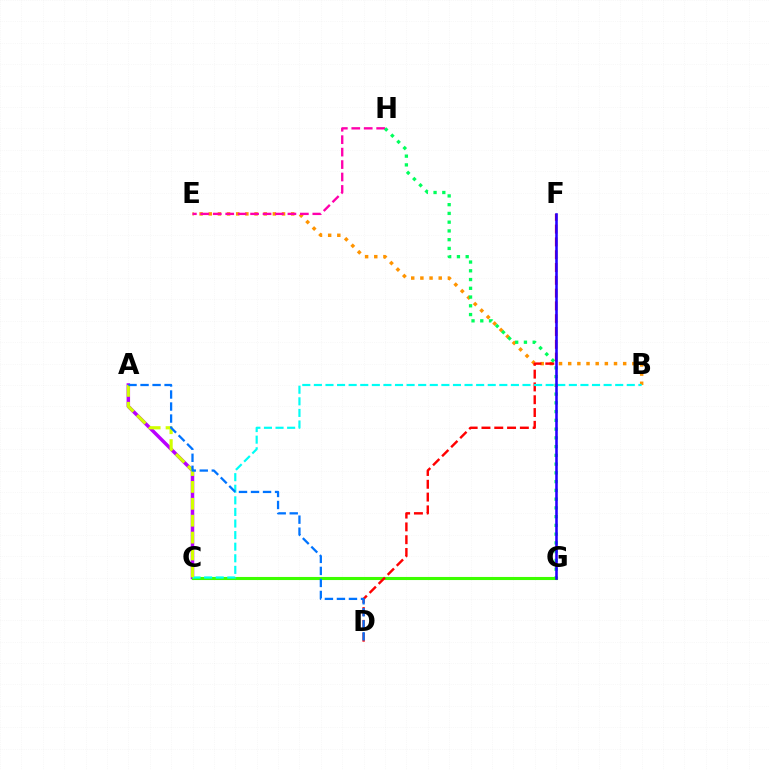{('A', 'C'): [{'color': '#b900ff', 'line_style': 'solid', 'thickness': 2.5}, {'color': '#d1ff00', 'line_style': 'dashed', 'thickness': 2.29}], ('B', 'E'): [{'color': '#ff9400', 'line_style': 'dotted', 'thickness': 2.49}], ('C', 'G'): [{'color': '#3dff00', 'line_style': 'solid', 'thickness': 2.22}], ('D', 'F'): [{'color': '#ff0000', 'line_style': 'dashed', 'thickness': 1.74}], ('E', 'H'): [{'color': '#ff00ac', 'line_style': 'dashed', 'thickness': 1.69}], ('B', 'C'): [{'color': '#00fff6', 'line_style': 'dashed', 'thickness': 1.57}], ('G', 'H'): [{'color': '#00ff5c', 'line_style': 'dotted', 'thickness': 2.38}], ('F', 'G'): [{'color': '#2500ff', 'line_style': 'solid', 'thickness': 1.86}], ('A', 'D'): [{'color': '#0074ff', 'line_style': 'dashed', 'thickness': 1.63}]}